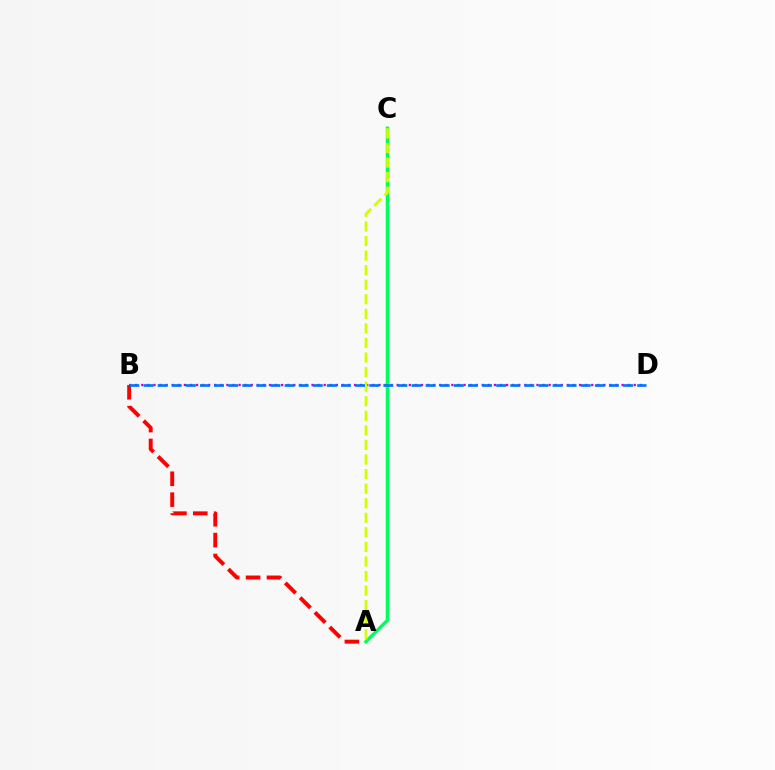{('B', 'D'): [{'color': '#b900ff', 'line_style': 'dotted', 'thickness': 1.65}, {'color': '#0074ff', 'line_style': 'dashed', 'thickness': 1.92}], ('A', 'B'): [{'color': '#ff0000', 'line_style': 'dashed', 'thickness': 2.84}], ('A', 'C'): [{'color': '#00ff5c', 'line_style': 'solid', 'thickness': 2.5}, {'color': '#d1ff00', 'line_style': 'dashed', 'thickness': 1.98}]}